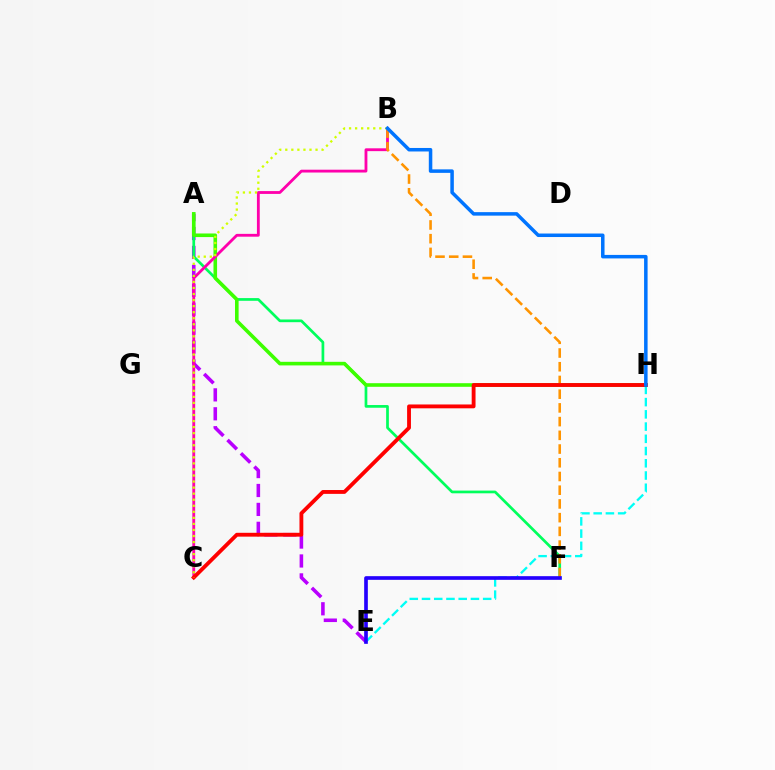{('A', 'E'): [{'color': '#b900ff', 'line_style': 'dashed', 'thickness': 2.57}], ('A', 'F'): [{'color': '#00ff5c', 'line_style': 'solid', 'thickness': 1.95}], ('A', 'H'): [{'color': '#3dff00', 'line_style': 'solid', 'thickness': 2.59}], ('B', 'C'): [{'color': '#ff00ac', 'line_style': 'solid', 'thickness': 2.03}, {'color': '#d1ff00', 'line_style': 'dotted', 'thickness': 1.64}], ('B', 'F'): [{'color': '#ff9400', 'line_style': 'dashed', 'thickness': 1.86}], ('E', 'H'): [{'color': '#00fff6', 'line_style': 'dashed', 'thickness': 1.66}], ('E', 'F'): [{'color': '#2500ff', 'line_style': 'solid', 'thickness': 2.64}], ('C', 'H'): [{'color': '#ff0000', 'line_style': 'solid', 'thickness': 2.77}], ('B', 'H'): [{'color': '#0074ff', 'line_style': 'solid', 'thickness': 2.52}]}